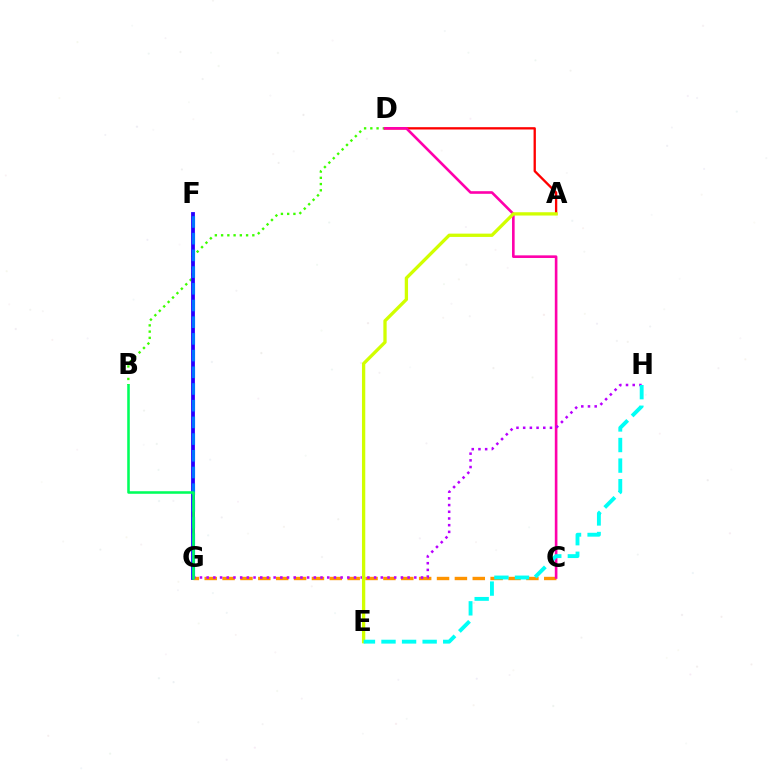{('A', 'D'): [{'color': '#ff0000', 'line_style': 'solid', 'thickness': 1.67}], ('B', 'D'): [{'color': '#3dff00', 'line_style': 'dotted', 'thickness': 1.7}], ('F', 'G'): [{'color': '#2500ff', 'line_style': 'solid', 'thickness': 2.74}, {'color': '#0074ff', 'line_style': 'dashed', 'thickness': 2.27}], ('C', 'G'): [{'color': '#ff9400', 'line_style': 'dashed', 'thickness': 2.43}], ('C', 'D'): [{'color': '#ff00ac', 'line_style': 'solid', 'thickness': 1.89}], ('G', 'H'): [{'color': '#b900ff', 'line_style': 'dotted', 'thickness': 1.82}], ('A', 'E'): [{'color': '#d1ff00', 'line_style': 'solid', 'thickness': 2.38}], ('B', 'G'): [{'color': '#00ff5c', 'line_style': 'solid', 'thickness': 1.84}], ('E', 'H'): [{'color': '#00fff6', 'line_style': 'dashed', 'thickness': 2.79}]}